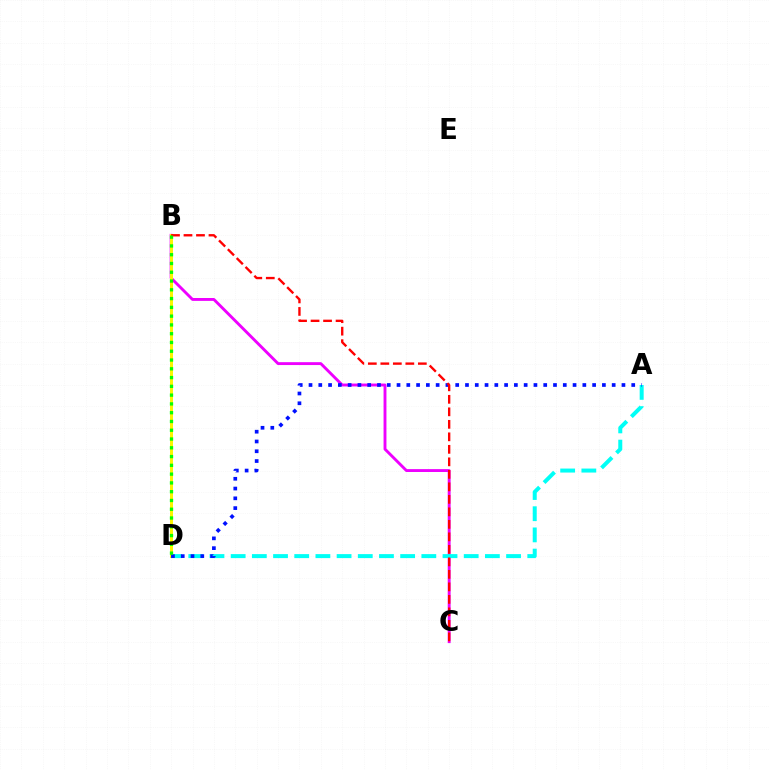{('B', 'C'): [{'color': '#ee00ff', 'line_style': 'solid', 'thickness': 2.07}, {'color': '#ff0000', 'line_style': 'dashed', 'thickness': 1.7}], ('B', 'D'): [{'color': '#fcf500', 'line_style': 'solid', 'thickness': 2.15}, {'color': '#08ff00', 'line_style': 'dotted', 'thickness': 2.38}], ('A', 'D'): [{'color': '#00fff6', 'line_style': 'dashed', 'thickness': 2.88}, {'color': '#0010ff', 'line_style': 'dotted', 'thickness': 2.66}]}